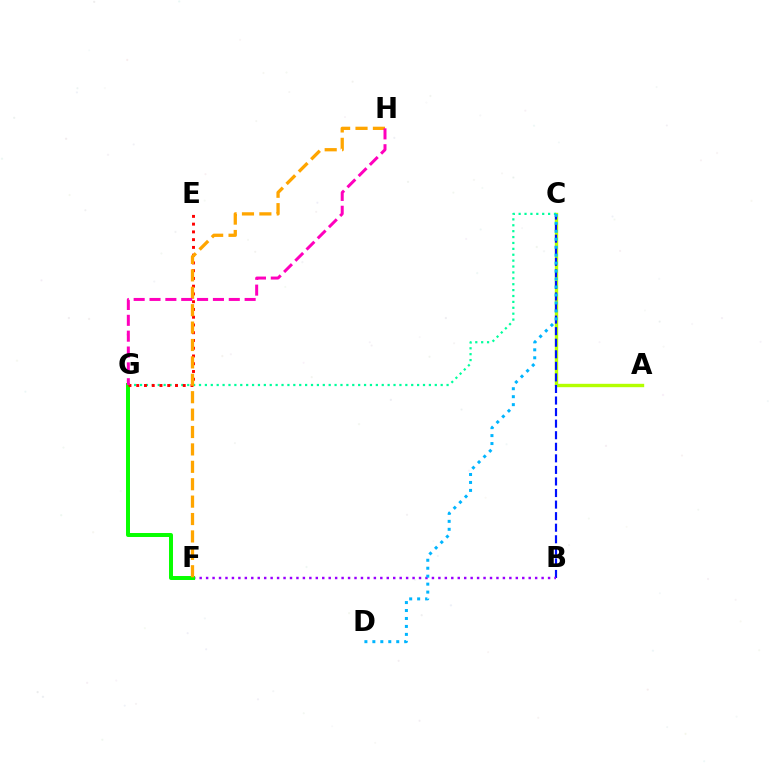{('A', 'C'): [{'color': '#b3ff00', 'line_style': 'solid', 'thickness': 2.44}], ('B', 'C'): [{'color': '#0010ff', 'line_style': 'dashed', 'thickness': 1.57}], ('B', 'F'): [{'color': '#9b00ff', 'line_style': 'dotted', 'thickness': 1.75}], ('C', 'G'): [{'color': '#00ff9d', 'line_style': 'dotted', 'thickness': 1.6}], ('C', 'D'): [{'color': '#00b5ff', 'line_style': 'dotted', 'thickness': 2.16}], ('F', 'G'): [{'color': '#08ff00', 'line_style': 'solid', 'thickness': 2.86}], ('E', 'G'): [{'color': '#ff0000', 'line_style': 'dotted', 'thickness': 2.11}], ('F', 'H'): [{'color': '#ffa500', 'line_style': 'dashed', 'thickness': 2.36}], ('G', 'H'): [{'color': '#ff00bd', 'line_style': 'dashed', 'thickness': 2.15}]}